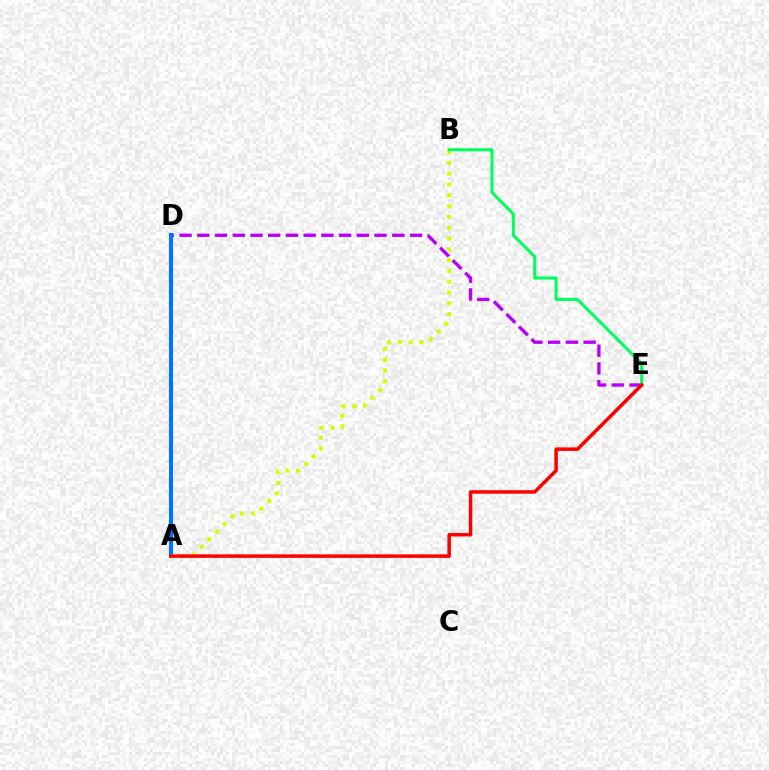{('D', 'E'): [{'color': '#b900ff', 'line_style': 'dashed', 'thickness': 2.41}], ('A', 'D'): [{'color': '#0074ff', 'line_style': 'solid', 'thickness': 2.95}], ('A', 'B'): [{'color': '#d1ff00', 'line_style': 'dotted', 'thickness': 2.93}], ('B', 'E'): [{'color': '#00ff5c', 'line_style': 'solid', 'thickness': 2.18}], ('A', 'E'): [{'color': '#ff0000', 'line_style': 'solid', 'thickness': 2.52}]}